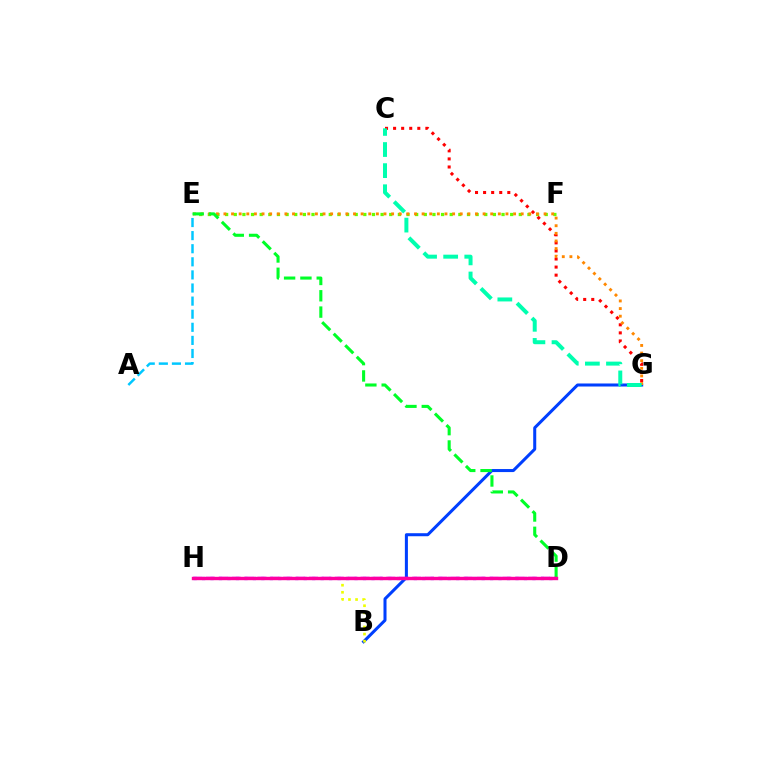{('C', 'G'): [{'color': '#ff0000', 'line_style': 'dotted', 'thickness': 2.19}, {'color': '#00ffaf', 'line_style': 'dashed', 'thickness': 2.87}], ('E', 'F'): [{'color': '#66ff00', 'line_style': 'dotted', 'thickness': 2.35}], ('A', 'E'): [{'color': '#00c7ff', 'line_style': 'dashed', 'thickness': 1.78}], ('B', 'G'): [{'color': '#003fff', 'line_style': 'solid', 'thickness': 2.18}], ('E', 'G'): [{'color': '#ff8800', 'line_style': 'dotted', 'thickness': 2.07}], ('B', 'H'): [{'color': '#eeff00', 'line_style': 'dotted', 'thickness': 1.93}], ('D', 'H'): [{'color': '#4f00ff', 'line_style': 'dotted', 'thickness': 2.3}, {'color': '#d600ff', 'line_style': 'dashed', 'thickness': 1.75}, {'color': '#ff00a0', 'line_style': 'solid', 'thickness': 2.44}], ('D', 'E'): [{'color': '#00ff27', 'line_style': 'dashed', 'thickness': 2.22}]}